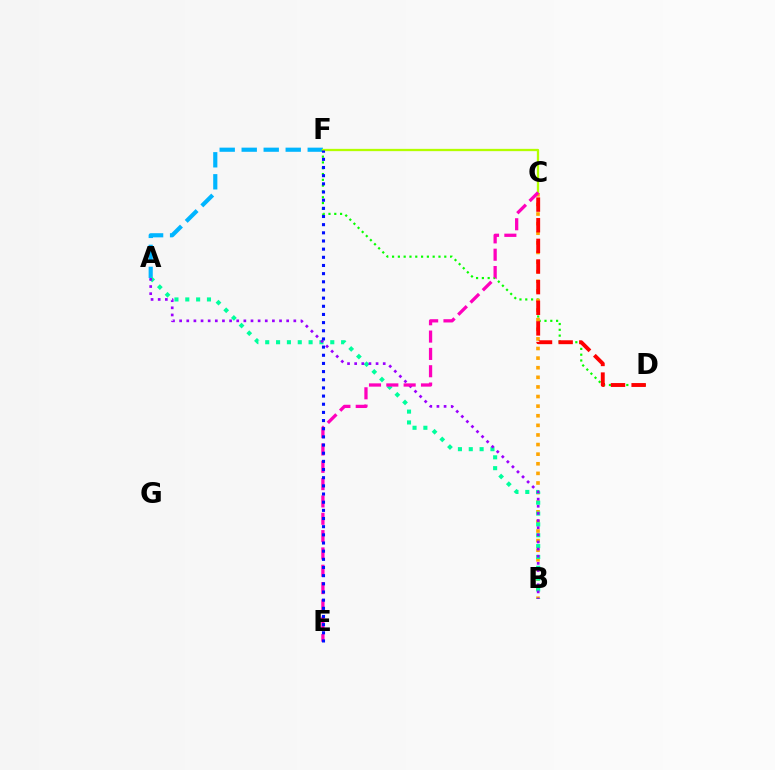{('A', 'F'): [{'color': '#00b5ff', 'line_style': 'dashed', 'thickness': 2.99}], ('D', 'F'): [{'color': '#08ff00', 'line_style': 'dotted', 'thickness': 1.58}], ('B', 'C'): [{'color': '#ffa500', 'line_style': 'dotted', 'thickness': 2.61}], ('C', 'D'): [{'color': '#ff0000', 'line_style': 'dashed', 'thickness': 2.8}], ('A', 'B'): [{'color': '#00ff9d', 'line_style': 'dotted', 'thickness': 2.95}, {'color': '#9b00ff', 'line_style': 'dotted', 'thickness': 1.94}], ('C', 'F'): [{'color': '#b3ff00', 'line_style': 'solid', 'thickness': 1.66}], ('C', 'E'): [{'color': '#ff00bd', 'line_style': 'dashed', 'thickness': 2.35}], ('E', 'F'): [{'color': '#0010ff', 'line_style': 'dotted', 'thickness': 2.22}]}